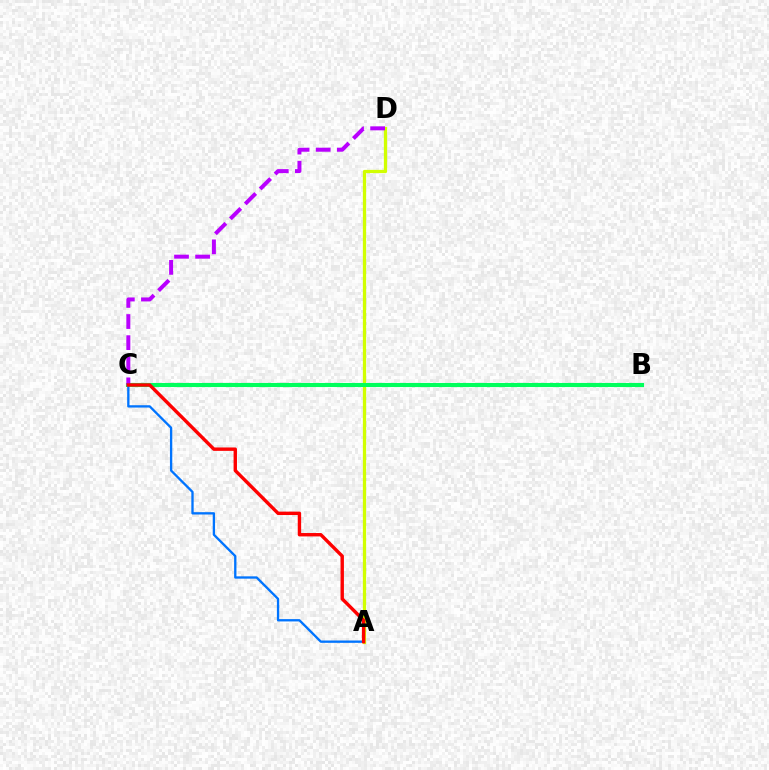{('A', 'D'): [{'color': '#d1ff00', 'line_style': 'solid', 'thickness': 2.35}], ('B', 'C'): [{'color': '#00ff5c', 'line_style': 'solid', 'thickness': 2.95}], ('C', 'D'): [{'color': '#b900ff', 'line_style': 'dashed', 'thickness': 2.87}], ('A', 'C'): [{'color': '#0074ff', 'line_style': 'solid', 'thickness': 1.67}, {'color': '#ff0000', 'line_style': 'solid', 'thickness': 2.44}]}